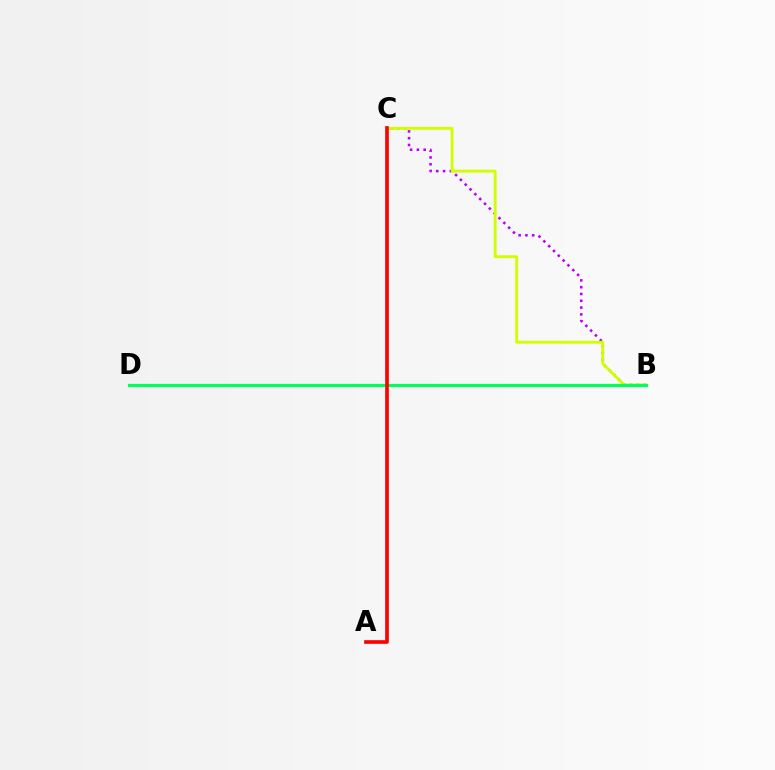{('B', 'C'): [{'color': '#b900ff', 'line_style': 'dotted', 'thickness': 1.85}, {'color': '#d1ff00', 'line_style': 'solid', 'thickness': 2.07}], ('B', 'D'): [{'color': '#0074ff', 'line_style': 'dashed', 'thickness': 1.85}, {'color': '#00ff5c', 'line_style': 'solid', 'thickness': 2.31}], ('A', 'C'): [{'color': '#ff0000', 'line_style': 'solid', 'thickness': 2.64}]}